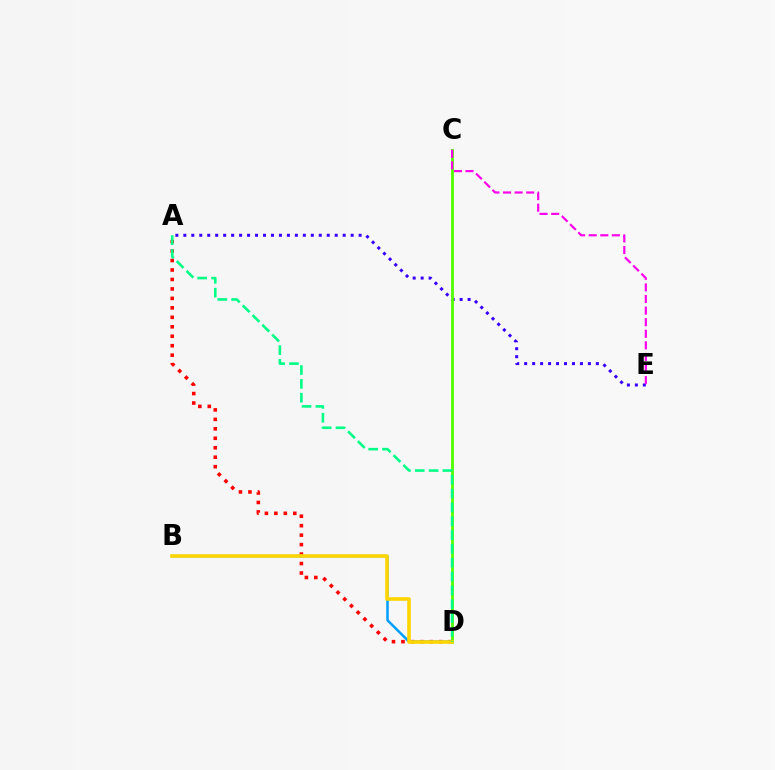{('A', 'D'): [{'color': '#ff0000', 'line_style': 'dotted', 'thickness': 2.57}, {'color': '#00ff86', 'line_style': 'dashed', 'thickness': 1.88}], ('A', 'E'): [{'color': '#3700ff', 'line_style': 'dotted', 'thickness': 2.16}], ('B', 'D'): [{'color': '#009eff', 'line_style': 'solid', 'thickness': 1.8}, {'color': '#ffd500', 'line_style': 'solid', 'thickness': 2.59}], ('C', 'D'): [{'color': '#4fff00', 'line_style': 'solid', 'thickness': 2.0}], ('C', 'E'): [{'color': '#ff00ed', 'line_style': 'dashed', 'thickness': 1.57}]}